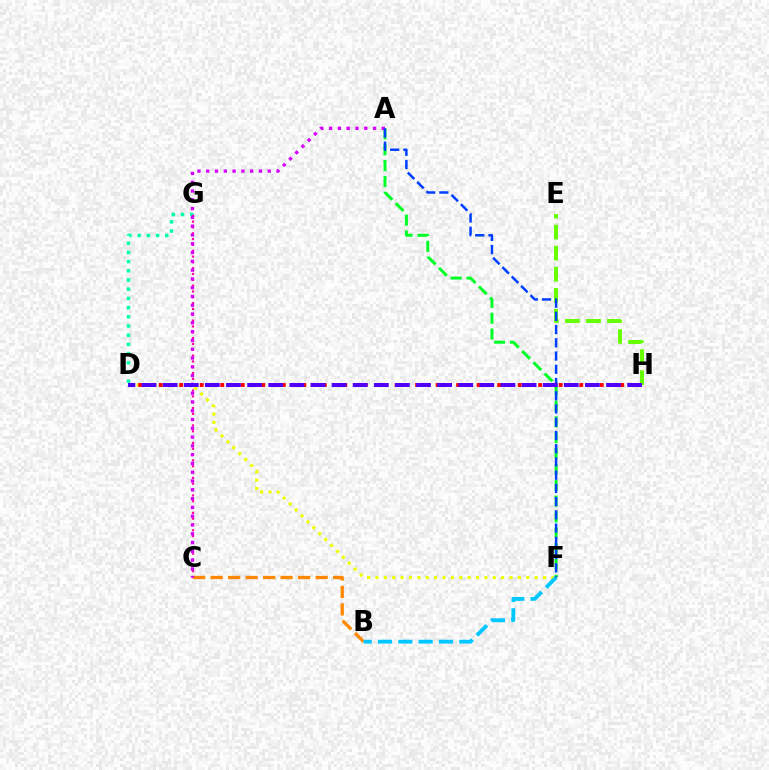{('D', 'G'): [{'color': '#00ffaf', 'line_style': 'dotted', 'thickness': 2.5}], ('C', 'G'): [{'color': '#ff00a0', 'line_style': 'dotted', 'thickness': 1.58}], ('B', 'C'): [{'color': '#ff8800', 'line_style': 'dashed', 'thickness': 2.38}], ('D', 'F'): [{'color': '#eeff00', 'line_style': 'dotted', 'thickness': 2.28}], ('E', 'H'): [{'color': '#66ff00', 'line_style': 'dashed', 'thickness': 2.86}], ('A', 'F'): [{'color': '#00ff27', 'line_style': 'dashed', 'thickness': 2.15}, {'color': '#003fff', 'line_style': 'dashed', 'thickness': 1.8}], ('B', 'F'): [{'color': '#00c7ff', 'line_style': 'dashed', 'thickness': 2.76}], ('A', 'C'): [{'color': '#d600ff', 'line_style': 'dotted', 'thickness': 2.39}], ('D', 'H'): [{'color': '#ff0000', 'line_style': 'dotted', 'thickness': 2.79}, {'color': '#4f00ff', 'line_style': 'dashed', 'thickness': 2.87}]}